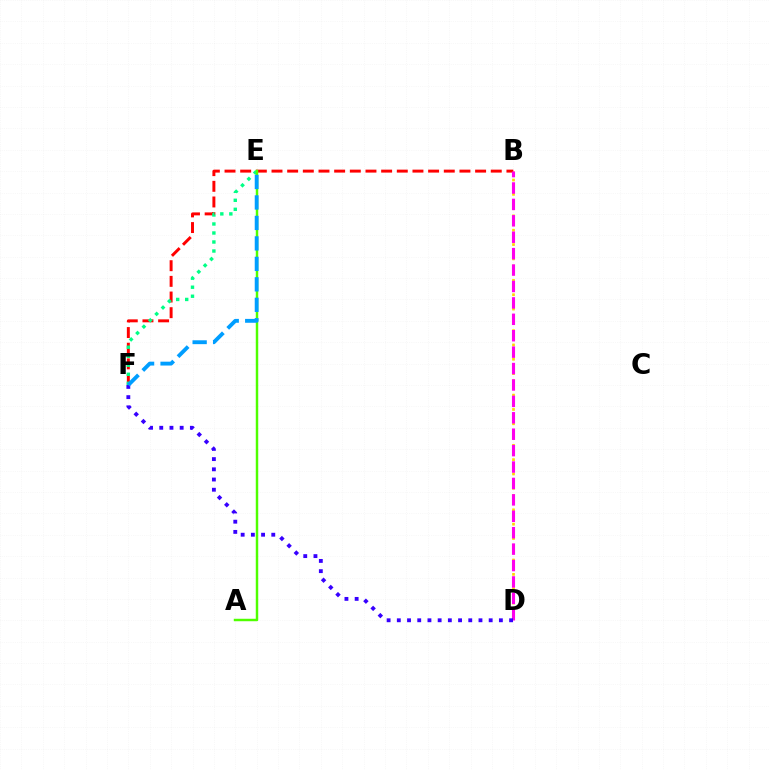{('B', 'D'): [{'color': '#ffd500', 'line_style': 'dotted', 'thickness': 1.95}, {'color': '#ff00ed', 'line_style': 'dashed', 'thickness': 2.23}], ('B', 'F'): [{'color': '#ff0000', 'line_style': 'dashed', 'thickness': 2.13}], ('E', 'F'): [{'color': '#00ff86', 'line_style': 'dotted', 'thickness': 2.45}, {'color': '#009eff', 'line_style': 'dashed', 'thickness': 2.78}], ('A', 'E'): [{'color': '#4fff00', 'line_style': 'solid', 'thickness': 1.77}], ('D', 'F'): [{'color': '#3700ff', 'line_style': 'dotted', 'thickness': 2.77}]}